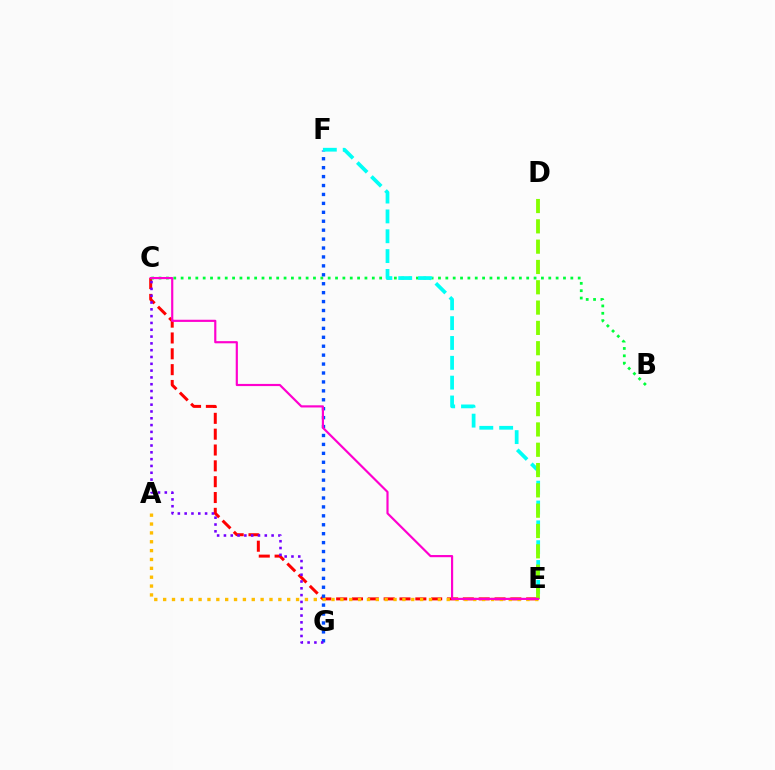{('C', 'E'): [{'color': '#ff0000', 'line_style': 'dashed', 'thickness': 2.15}, {'color': '#ff00cf', 'line_style': 'solid', 'thickness': 1.56}], ('A', 'E'): [{'color': '#ffbd00', 'line_style': 'dotted', 'thickness': 2.41}], ('B', 'C'): [{'color': '#00ff39', 'line_style': 'dotted', 'thickness': 2.0}], ('F', 'G'): [{'color': '#004bff', 'line_style': 'dotted', 'thickness': 2.43}], ('C', 'G'): [{'color': '#7200ff', 'line_style': 'dotted', 'thickness': 1.85}], ('E', 'F'): [{'color': '#00fff6', 'line_style': 'dashed', 'thickness': 2.7}], ('D', 'E'): [{'color': '#84ff00', 'line_style': 'dashed', 'thickness': 2.76}]}